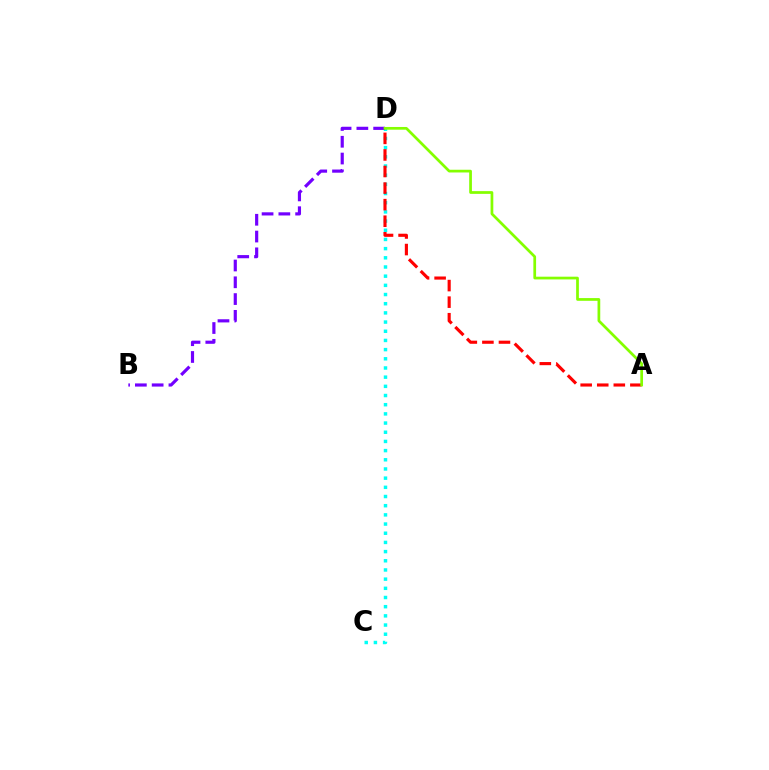{('C', 'D'): [{'color': '#00fff6', 'line_style': 'dotted', 'thickness': 2.49}], ('B', 'D'): [{'color': '#7200ff', 'line_style': 'dashed', 'thickness': 2.28}], ('A', 'D'): [{'color': '#ff0000', 'line_style': 'dashed', 'thickness': 2.25}, {'color': '#84ff00', 'line_style': 'solid', 'thickness': 1.96}]}